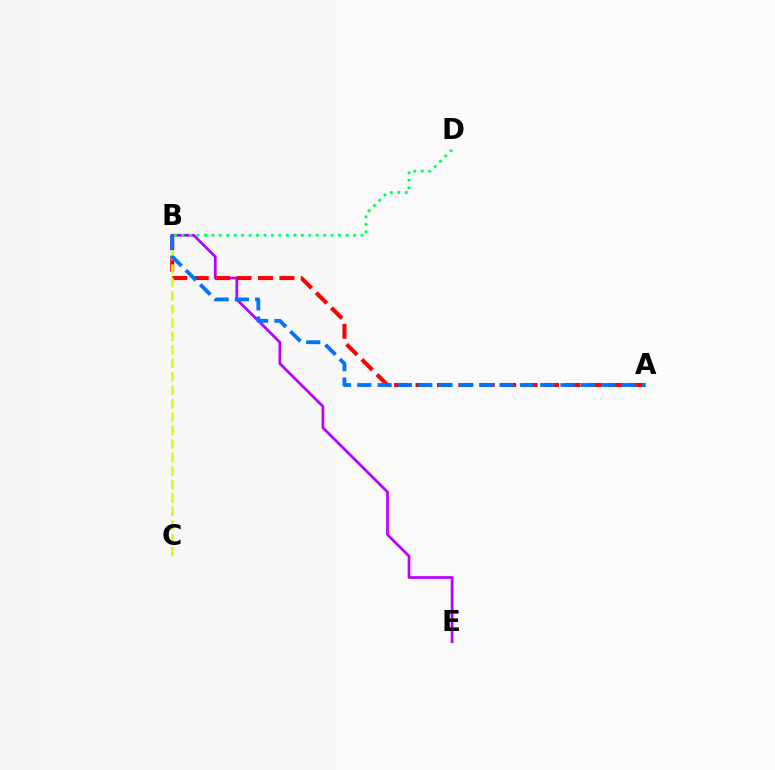{('B', 'E'): [{'color': '#b900ff', 'line_style': 'solid', 'thickness': 1.96}], ('A', 'B'): [{'color': '#ff0000', 'line_style': 'dashed', 'thickness': 2.91}, {'color': '#0074ff', 'line_style': 'dashed', 'thickness': 2.76}], ('B', 'C'): [{'color': '#d1ff00', 'line_style': 'dashed', 'thickness': 1.83}], ('B', 'D'): [{'color': '#00ff5c', 'line_style': 'dotted', 'thickness': 2.03}]}